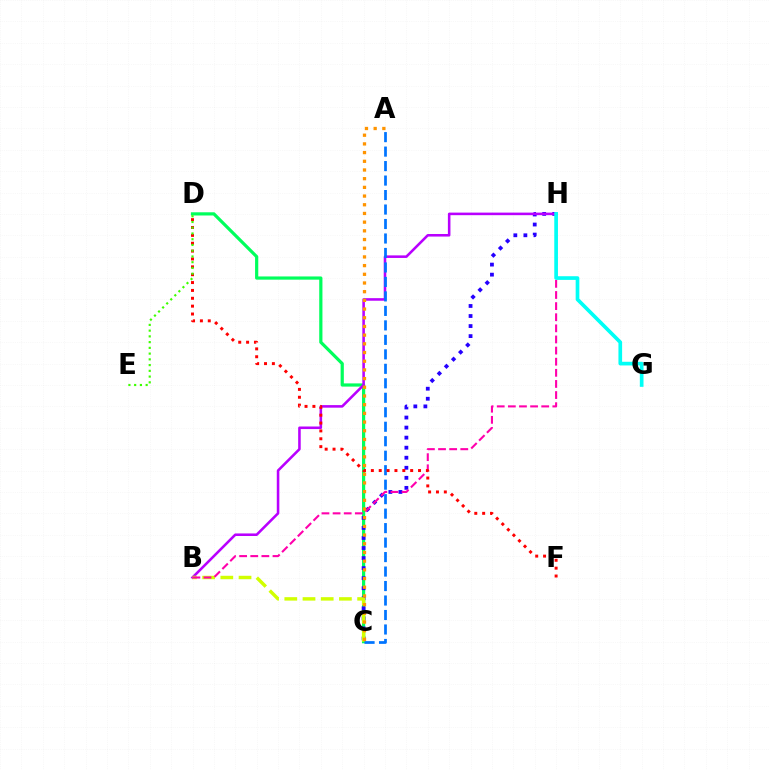{('C', 'D'): [{'color': '#00ff5c', 'line_style': 'solid', 'thickness': 2.31}], ('C', 'H'): [{'color': '#2500ff', 'line_style': 'dotted', 'thickness': 2.73}], ('B', 'H'): [{'color': '#b900ff', 'line_style': 'solid', 'thickness': 1.85}, {'color': '#ff00ac', 'line_style': 'dashed', 'thickness': 1.51}], ('B', 'C'): [{'color': '#d1ff00', 'line_style': 'dashed', 'thickness': 2.47}], ('A', 'C'): [{'color': '#0074ff', 'line_style': 'dashed', 'thickness': 1.97}, {'color': '#ff9400', 'line_style': 'dotted', 'thickness': 2.36}], ('D', 'F'): [{'color': '#ff0000', 'line_style': 'dotted', 'thickness': 2.14}], ('G', 'H'): [{'color': '#00fff6', 'line_style': 'solid', 'thickness': 2.65}], ('D', 'E'): [{'color': '#3dff00', 'line_style': 'dotted', 'thickness': 1.56}]}